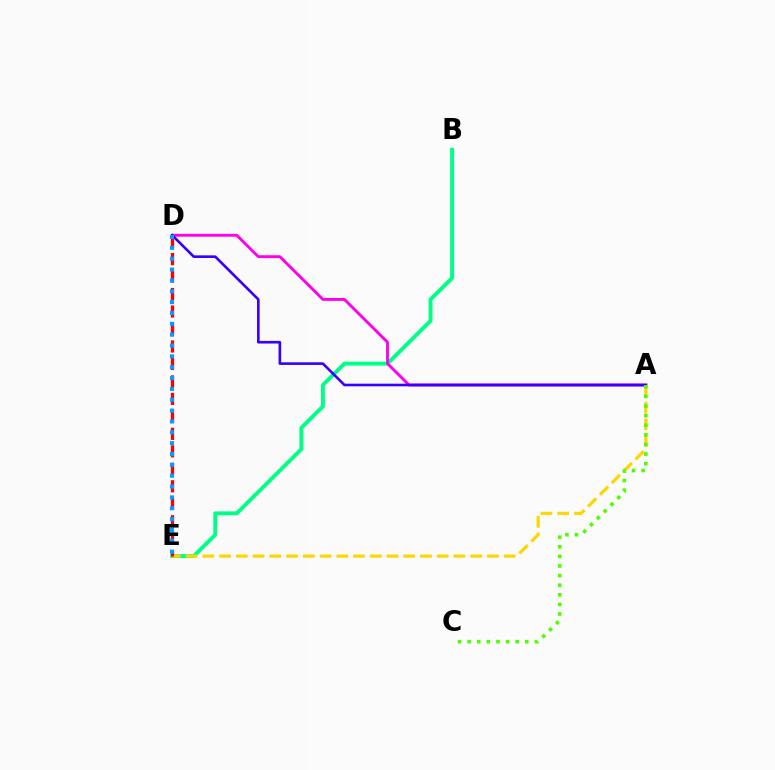{('B', 'E'): [{'color': '#00ff86', 'line_style': 'solid', 'thickness': 2.82}], ('A', 'D'): [{'color': '#ff00ed', 'line_style': 'solid', 'thickness': 2.07}, {'color': '#3700ff', 'line_style': 'solid', 'thickness': 1.9}], ('A', 'E'): [{'color': '#ffd500', 'line_style': 'dashed', 'thickness': 2.27}], ('D', 'E'): [{'color': '#ff0000', 'line_style': 'dashed', 'thickness': 2.37}, {'color': '#009eff', 'line_style': 'dotted', 'thickness': 2.95}], ('A', 'C'): [{'color': '#4fff00', 'line_style': 'dotted', 'thickness': 2.61}]}